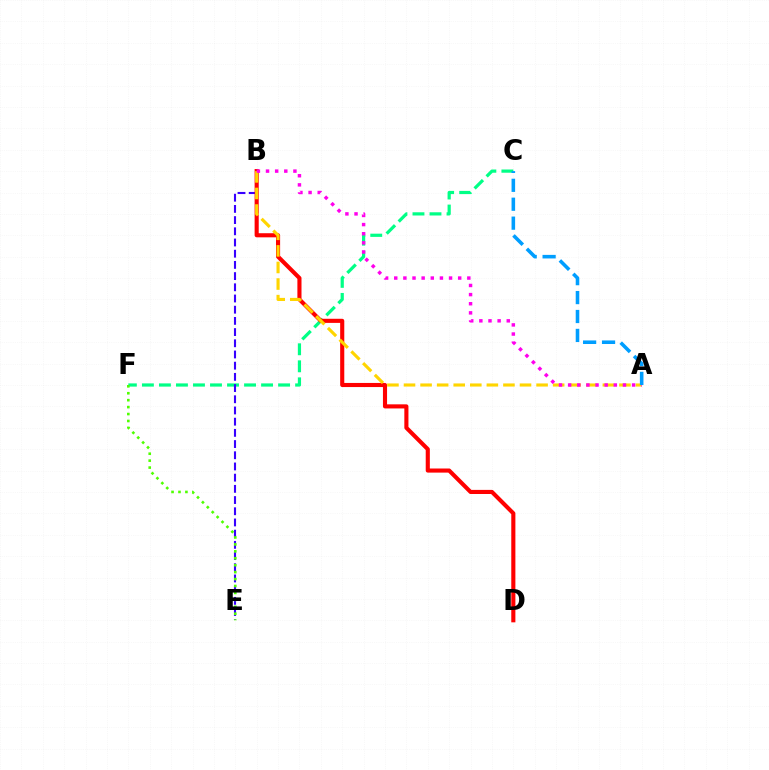{('C', 'F'): [{'color': '#00ff86', 'line_style': 'dashed', 'thickness': 2.31}], ('B', 'E'): [{'color': '#3700ff', 'line_style': 'dashed', 'thickness': 1.52}], ('B', 'D'): [{'color': '#ff0000', 'line_style': 'solid', 'thickness': 2.96}], ('A', 'B'): [{'color': '#ffd500', 'line_style': 'dashed', 'thickness': 2.25}, {'color': '#ff00ed', 'line_style': 'dotted', 'thickness': 2.48}], ('A', 'C'): [{'color': '#009eff', 'line_style': 'dashed', 'thickness': 2.57}], ('E', 'F'): [{'color': '#4fff00', 'line_style': 'dotted', 'thickness': 1.88}]}